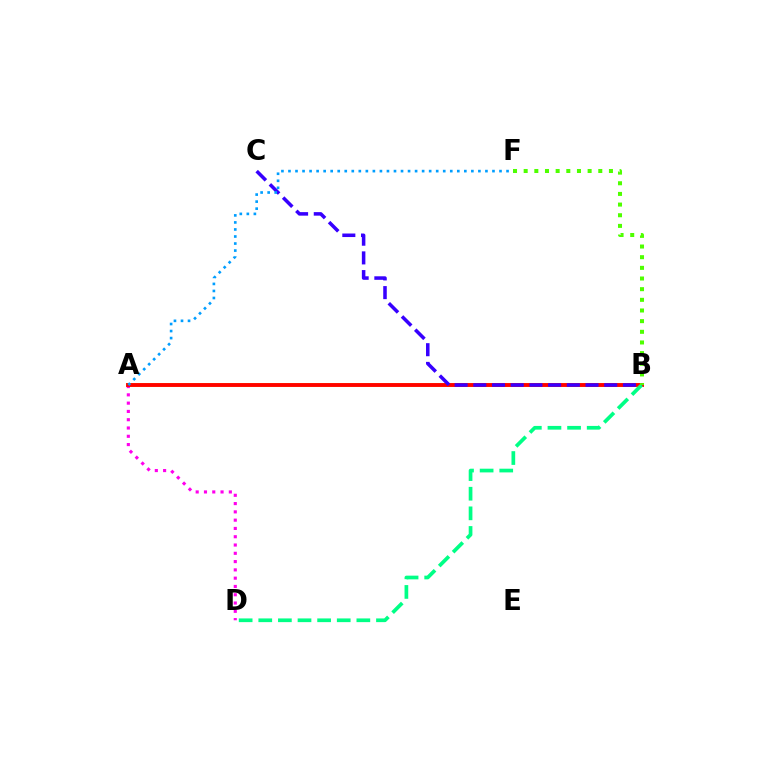{('A', 'B'): [{'color': '#ffd500', 'line_style': 'solid', 'thickness': 2.87}, {'color': '#ff0000', 'line_style': 'solid', 'thickness': 2.75}], ('A', 'D'): [{'color': '#ff00ed', 'line_style': 'dotted', 'thickness': 2.25}], ('B', 'D'): [{'color': '#00ff86', 'line_style': 'dashed', 'thickness': 2.66}], ('B', 'F'): [{'color': '#4fff00', 'line_style': 'dotted', 'thickness': 2.9}], ('B', 'C'): [{'color': '#3700ff', 'line_style': 'dashed', 'thickness': 2.54}], ('A', 'F'): [{'color': '#009eff', 'line_style': 'dotted', 'thickness': 1.91}]}